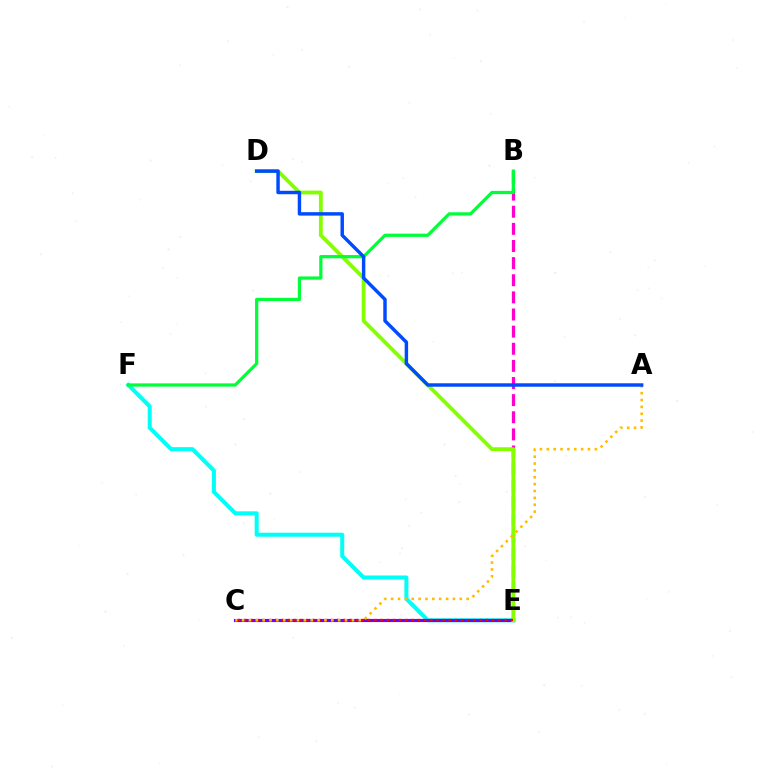{('E', 'F'): [{'color': '#00fff6', 'line_style': 'solid', 'thickness': 2.9}], ('B', 'E'): [{'color': '#ff00cf', 'line_style': 'dashed', 'thickness': 2.33}], ('C', 'E'): [{'color': '#7200ff', 'line_style': 'solid', 'thickness': 2.24}, {'color': '#ff0000', 'line_style': 'dotted', 'thickness': 1.68}], ('D', 'E'): [{'color': '#84ff00', 'line_style': 'solid', 'thickness': 2.75}], ('A', 'C'): [{'color': '#ffbd00', 'line_style': 'dotted', 'thickness': 1.87}], ('B', 'F'): [{'color': '#00ff39', 'line_style': 'solid', 'thickness': 2.33}], ('A', 'D'): [{'color': '#004bff', 'line_style': 'solid', 'thickness': 2.48}]}